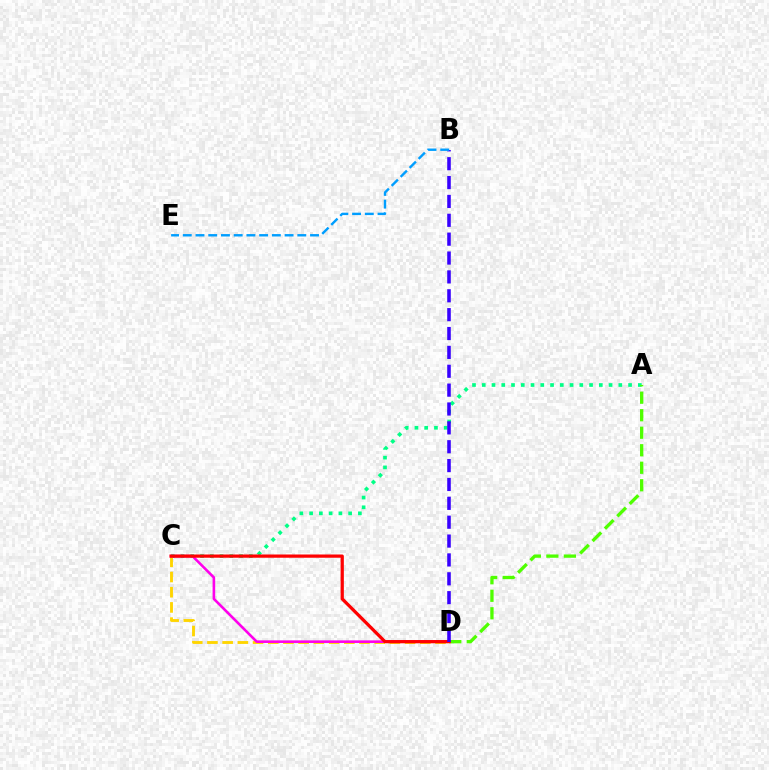{('A', 'C'): [{'color': '#00ff86', 'line_style': 'dotted', 'thickness': 2.65}], ('C', 'D'): [{'color': '#ffd500', 'line_style': 'dashed', 'thickness': 2.07}, {'color': '#ff00ed', 'line_style': 'solid', 'thickness': 1.87}, {'color': '#ff0000', 'line_style': 'solid', 'thickness': 2.33}], ('A', 'D'): [{'color': '#4fff00', 'line_style': 'dashed', 'thickness': 2.38}], ('B', 'D'): [{'color': '#3700ff', 'line_style': 'dashed', 'thickness': 2.56}], ('B', 'E'): [{'color': '#009eff', 'line_style': 'dashed', 'thickness': 1.73}]}